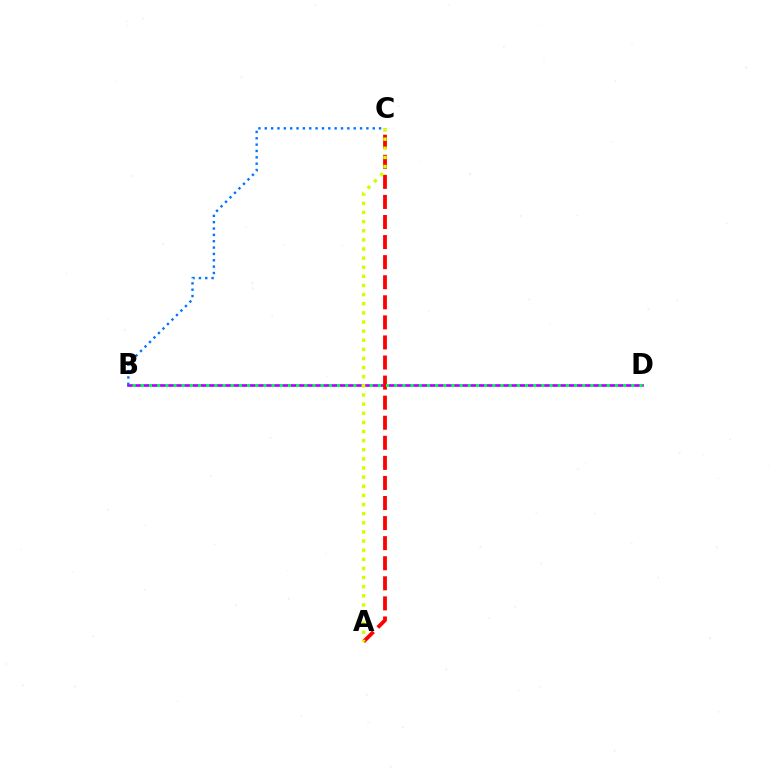{('B', 'D'): [{'color': '#b900ff', 'line_style': 'solid', 'thickness': 1.94}, {'color': '#00ff5c', 'line_style': 'dotted', 'thickness': 2.22}], ('A', 'C'): [{'color': '#ff0000', 'line_style': 'dashed', 'thickness': 2.73}, {'color': '#d1ff00', 'line_style': 'dotted', 'thickness': 2.48}], ('B', 'C'): [{'color': '#0074ff', 'line_style': 'dotted', 'thickness': 1.73}]}